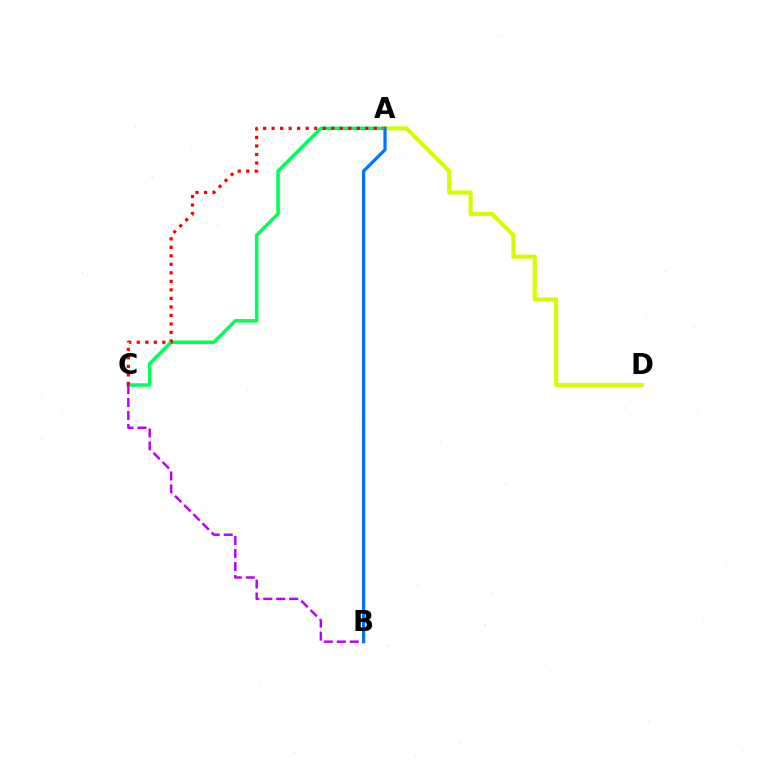{('A', 'C'): [{'color': '#00ff5c', 'line_style': 'solid', 'thickness': 2.56}, {'color': '#ff0000', 'line_style': 'dotted', 'thickness': 2.31}], ('B', 'C'): [{'color': '#b900ff', 'line_style': 'dashed', 'thickness': 1.76}], ('A', 'D'): [{'color': '#d1ff00', 'line_style': 'solid', 'thickness': 2.98}], ('A', 'B'): [{'color': '#0074ff', 'line_style': 'solid', 'thickness': 2.31}]}